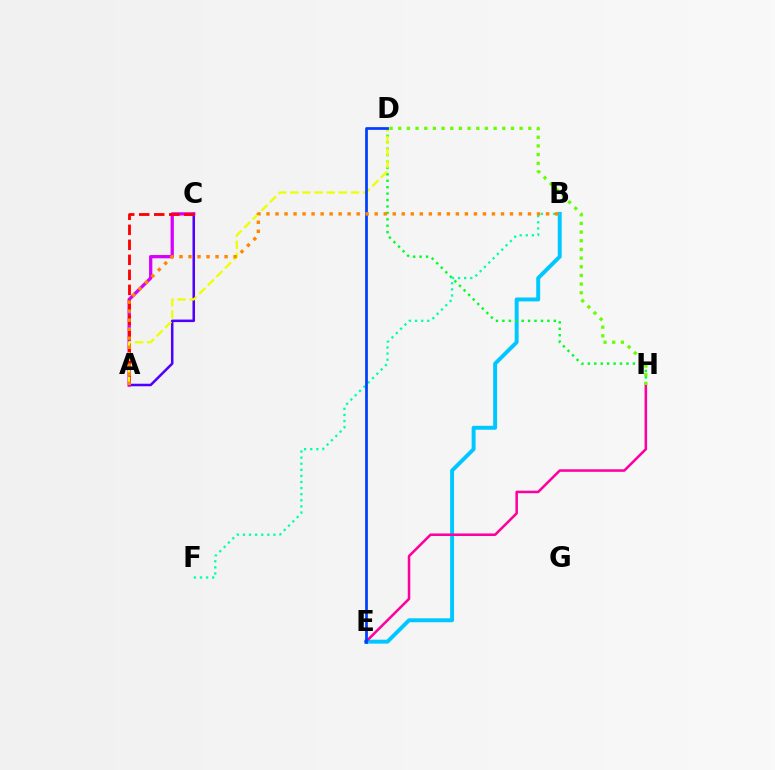{('B', 'E'): [{'color': '#00c7ff', 'line_style': 'solid', 'thickness': 2.84}], ('A', 'C'): [{'color': '#4f00ff', 'line_style': 'solid', 'thickness': 1.82}, {'color': '#d600ff', 'line_style': 'solid', 'thickness': 2.37}, {'color': '#ff0000', 'line_style': 'dashed', 'thickness': 2.04}], ('D', 'H'): [{'color': '#00ff27', 'line_style': 'dotted', 'thickness': 1.75}, {'color': '#66ff00', 'line_style': 'dotted', 'thickness': 2.36}], ('A', 'D'): [{'color': '#eeff00', 'line_style': 'dashed', 'thickness': 1.65}], ('E', 'H'): [{'color': '#ff00a0', 'line_style': 'solid', 'thickness': 1.83}], ('B', 'F'): [{'color': '#00ffaf', 'line_style': 'dotted', 'thickness': 1.66}], ('D', 'E'): [{'color': '#003fff', 'line_style': 'solid', 'thickness': 1.97}], ('A', 'B'): [{'color': '#ff8800', 'line_style': 'dotted', 'thickness': 2.45}]}